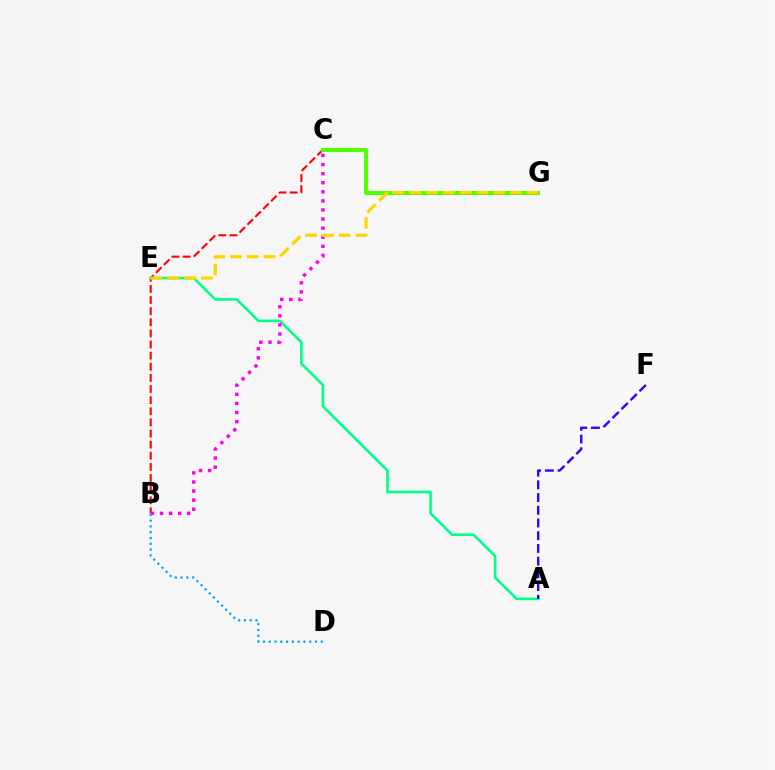{('B', 'C'): [{'color': '#ff0000', 'line_style': 'dashed', 'thickness': 1.51}, {'color': '#ff00ed', 'line_style': 'dotted', 'thickness': 2.47}], ('A', 'E'): [{'color': '#00ff86', 'line_style': 'solid', 'thickness': 1.87}], ('A', 'F'): [{'color': '#3700ff', 'line_style': 'dashed', 'thickness': 1.73}], ('C', 'G'): [{'color': '#4fff00', 'line_style': 'solid', 'thickness': 2.9}], ('B', 'D'): [{'color': '#009eff', 'line_style': 'dotted', 'thickness': 1.57}], ('E', 'G'): [{'color': '#ffd500', 'line_style': 'dashed', 'thickness': 2.28}]}